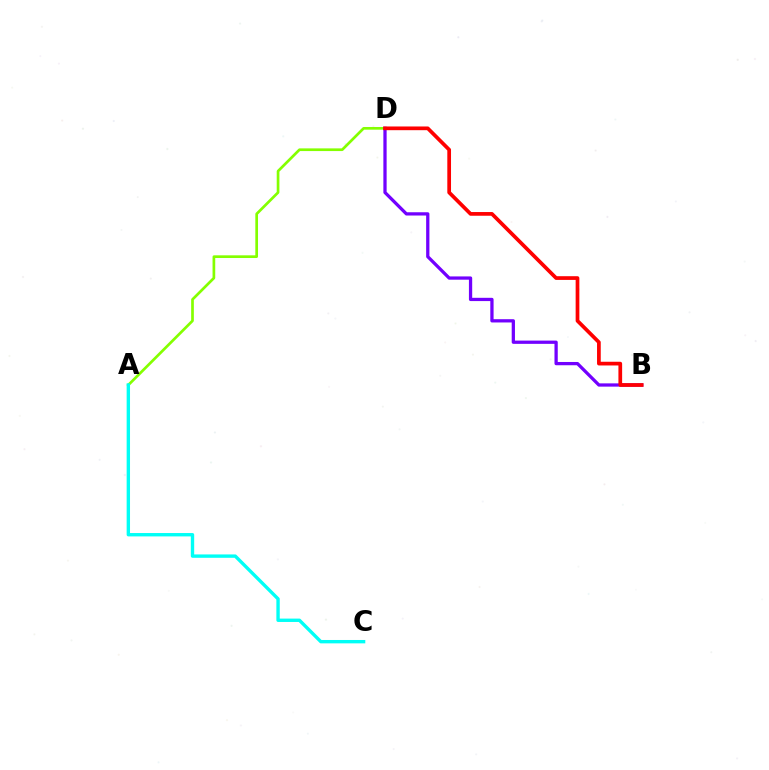{('A', 'D'): [{'color': '#84ff00', 'line_style': 'solid', 'thickness': 1.94}], ('A', 'C'): [{'color': '#00fff6', 'line_style': 'solid', 'thickness': 2.43}], ('B', 'D'): [{'color': '#7200ff', 'line_style': 'solid', 'thickness': 2.35}, {'color': '#ff0000', 'line_style': 'solid', 'thickness': 2.67}]}